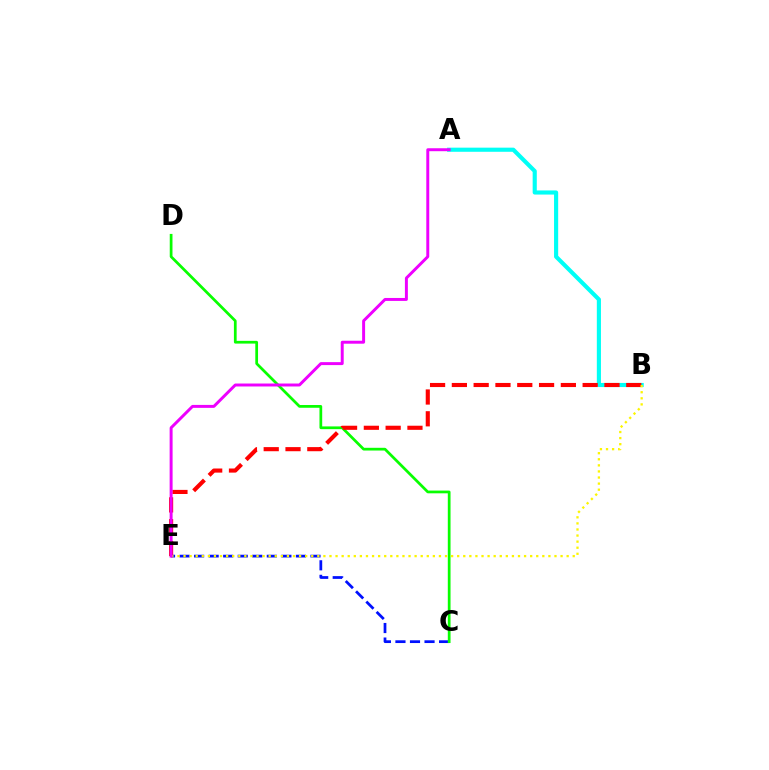{('A', 'B'): [{'color': '#00fff6', 'line_style': 'solid', 'thickness': 2.97}], ('C', 'E'): [{'color': '#0010ff', 'line_style': 'dashed', 'thickness': 1.98}], ('C', 'D'): [{'color': '#08ff00', 'line_style': 'solid', 'thickness': 1.97}], ('B', 'E'): [{'color': '#ff0000', 'line_style': 'dashed', 'thickness': 2.96}, {'color': '#fcf500', 'line_style': 'dotted', 'thickness': 1.65}], ('A', 'E'): [{'color': '#ee00ff', 'line_style': 'solid', 'thickness': 2.13}]}